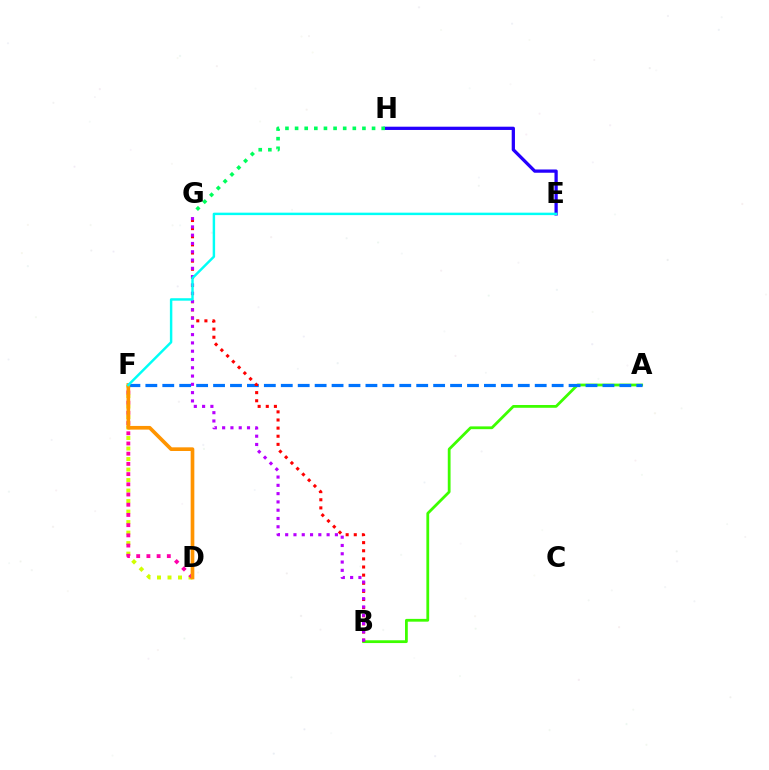{('D', 'F'): [{'color': '#d1ff00', 'line_style': 'dotted', 'thickness': 2.85}, {'color': '#ff00ac', 'line_style': 'dotted', 'thickness': 2.77}, {'color': '#ff9400', 'line_style': 'solid', 'thickness': 2.64}], ('E', 'H'): [{'color': '#2500ff', 'line_style': 'solid', 'thickness': 2.35}], ('A', 'B'): [{'color': '#3dff00', 'line_style': 'solid', 'thickness': 2.0}], ('A', 'F'): [{'color': '#0074ff', 'line_style': 'dashed', 'thickness': 2.3}], ('B', 'G'): [{'color': '#ff0000', 'line_style': 'dotted', 'thickness': 2.21}, {'color': '#b900ff', 'line_style': 'dotted', 'thickness': 2.25}], ('G', 'H'): [{'color': '#00ff5c', 'line_style': 'dotted', 'thickness': 2.61}], ('E', 'F'): [{'color': '#00fff6', 'line_style': 'solid', 'thickness': 1.76}]}